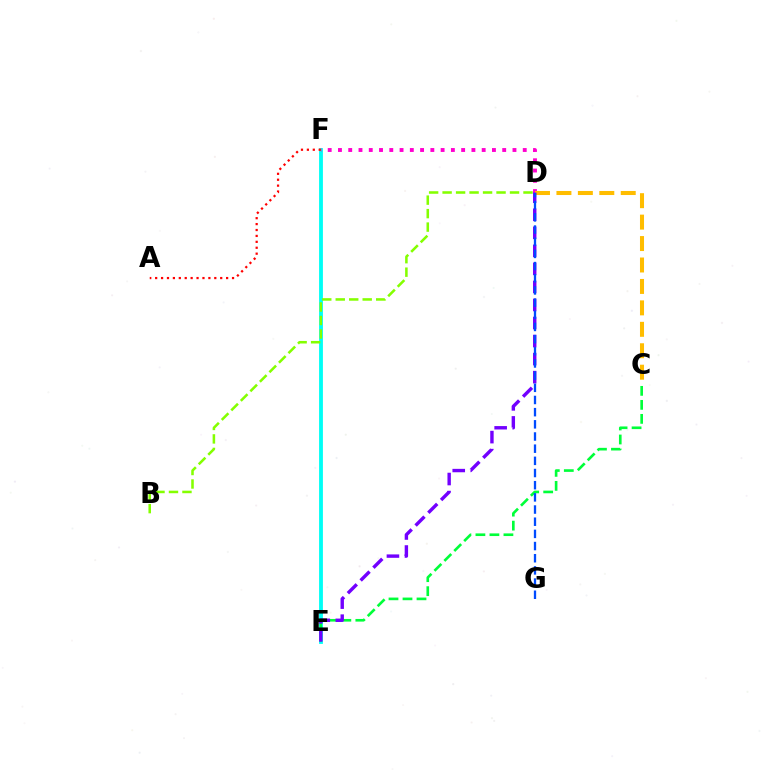{('E', 'F'): [{'color': '#00fff6', 'line_style': 'solid', 'thickness': 2.75}], ('B', 'D'): [{'color': '#84ff00', 'line_style': 'dashed', 'thickness': 1.83}], ('D', 'F'): [{'color': '#ff00cf', 'line_style': 'dotted', 'thickness': 2.79}], ('C', 'D'): [{'color': '#ffbd00', 'line_style': 'dashed', 'thickness': 2.91}], ('A', 'F'): [{'color': '#ff0000', 'line_style': 'dotted', 'thickness': 1.61}], ('C', 'E'): [{'color': '#00ff39', 'line_style': 'dashed', 'thickness': 1.9}], ('D', 'E'): [{'color': '#7200ff', 'line_style': 'dashed', 'thickness': 2.45}], ('D', 'G'): [{'color': '#004bff', 'line_style': 'dashed', 'thickness': 1.65}]}